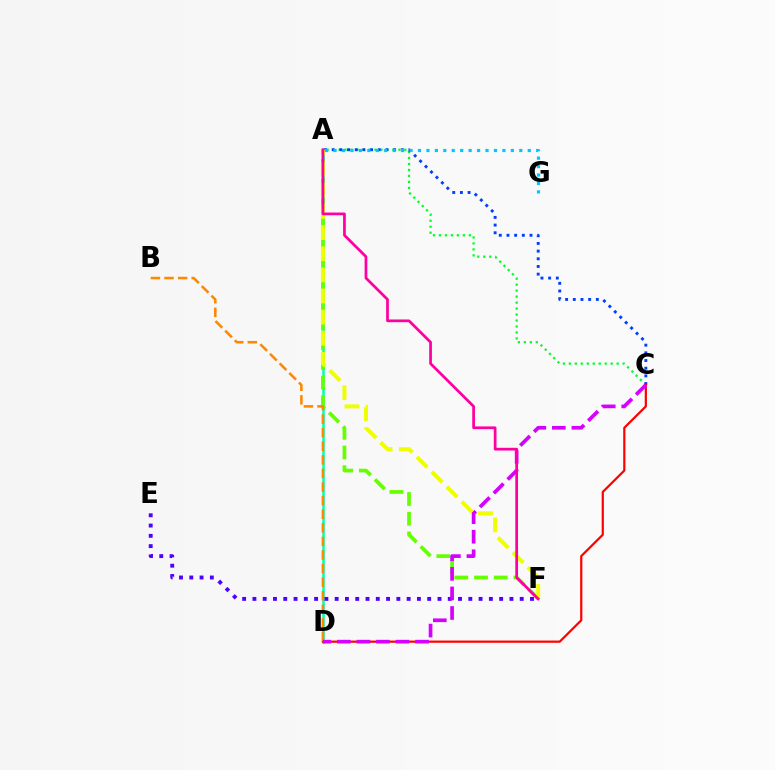{('A', 'C'): [{'color': '#00ff27', 'line_style': 'dotted', 'thickness': 1.62}, {'color': '#003fff', 'line_style': 'dotted', 'thickness': 2.09}], ('A', 'D'): [{'color': '#00ffaf', 'line_style': 'solid', 'thickness': 1.81}], ('E', 'F'): [{'color': '#4f00ff', 'line_style': 'dotted', 'thickness': 2.79}], ('A', 'G'): [{'color': '#00c7ff', 'line_style': 'dotted', 'thickness': 2.29}], ('A', 'F'): [{'color': '#66ff00', 'line_style': 'dashed', 'thickness': 2.68}, {'color': '#eeff00', 'line_style': 'dashed', 'thickness': 2.87}, {'color': '#ff00a0', 'line_style': 'solid', 'thickness': 1.96}], ('C', 'D'): [{'color': '#ff0000', 'line_style': 'solid', 'thickness': 1.59}, {'color': '#d600ff', 'line_style': 'dashed', 'thickness': 2.66}], ('B', 'D'): [{'color': '#ff8800', 'line_style': 'dashed', 'thickness': 1.85}]}